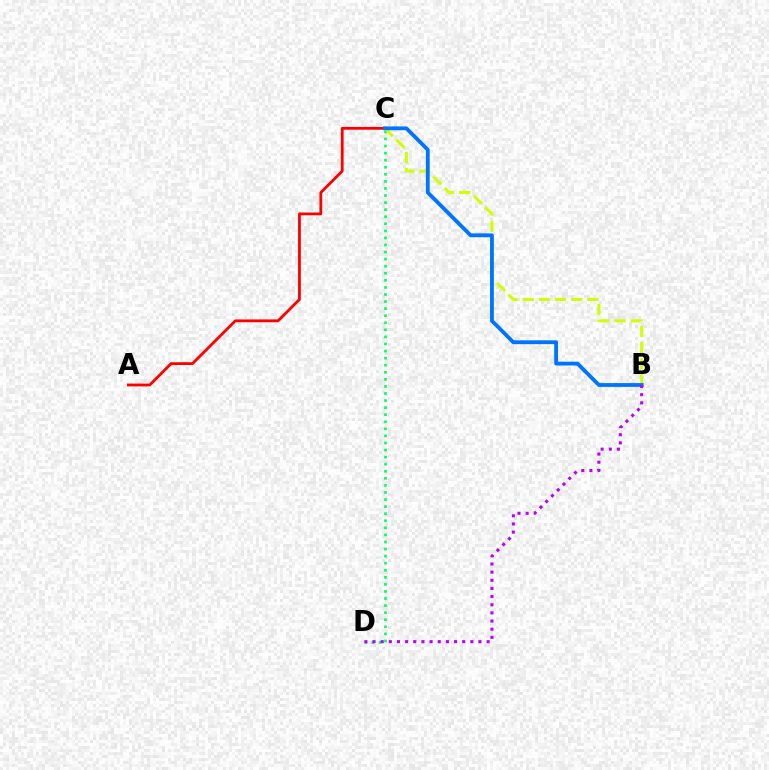{('C', 'D'): [{'color': '#00ff5c', 'line_style': 'dotted', 'thickness': 1.92}], ('B', 'C'): [{'color': '#d1ff00', 'line_style': 'dashed', 'thickness': 2.2}, {'color': '#0074ff', 'line_style': 'solid', 'thickness': 2.75}], ('A', 'C'): [{'color': '#ff0000', 'line_style': 'solid', 'thickness': 2.01}], ('B', 'D'): [{'color': '#b900ff', 'line_style': 'dotted', 'thickness': 2.21}]}